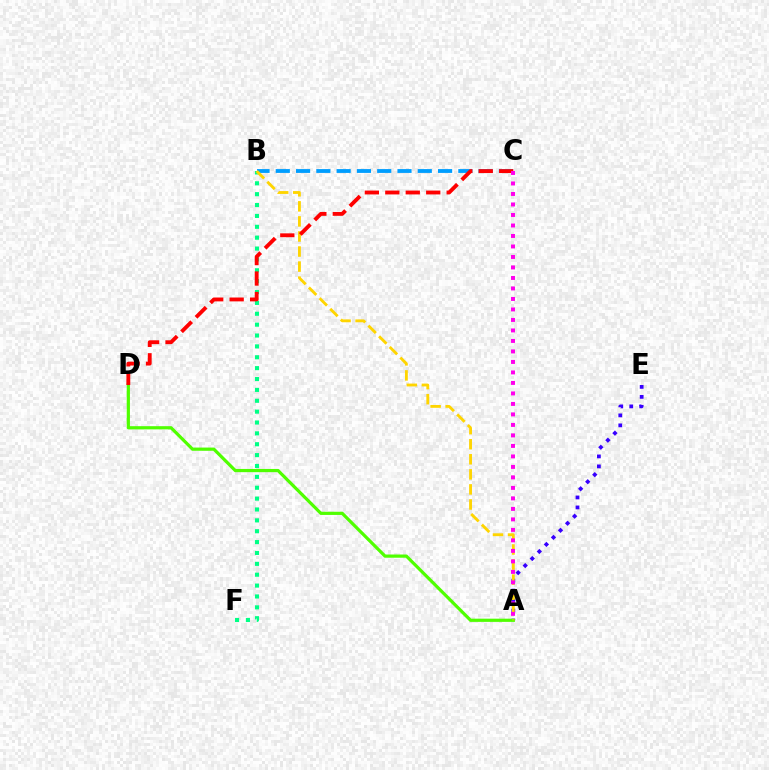{('B', 'C'): [{'color': '#009eff', 'line_style': 'dashed', 'thickness': 2.76}], ('A', 'E'): [{'color': '#3700ff', 'line_style': 'dotted', 'thickness': 2.71}], ('B', 'F'): [{'color': '#00ff86', 'line_style': 'dotted', 'thickness': 2.95}], ('A', 'D'): [{'color': '#4fff00', 'line_style': 'solid', 'thickness': 2.31}], ('A', 'B'): [{'color': '#ffd500', 'line_style': 'dashed', 'thickness': 2.05}], ('C', 'D'): [{'color': '#ff0000', 'line_style': 'dashed', 'thickness': 2.78}], ('A', 'C'): [{'color': '#ff00ed', 'line_style': 'dotted', 'thickness': 2.85}]}